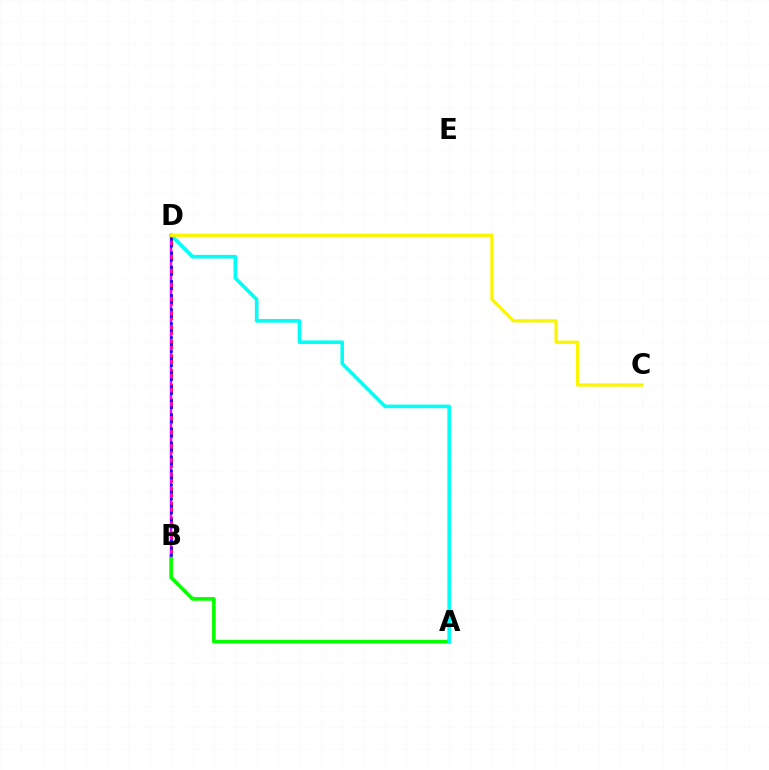{('B', 'D'): [{'color': '#ff0000', 'line_style': 'dashed', 'thickness': 2.01}, {'color': '#ee00ff', 'line_style': 'solid', 'thickness': 1.73}, {'color': '#0010ff', 'line_style': 'dotted', 'thickness': 1.91}], ('A', 'B'): [{'color': '#08ff00', 'line_style': 'solid', 'thickness': 2.63}], ('A', 'D'): [{'color': '#00fff6', 'line_style': 'solid', 'thickness': 2.58}], ('C', 'D'): [{'color': '#fcf500', 'line_style': 'solid', 'thickness': 2.35}]}